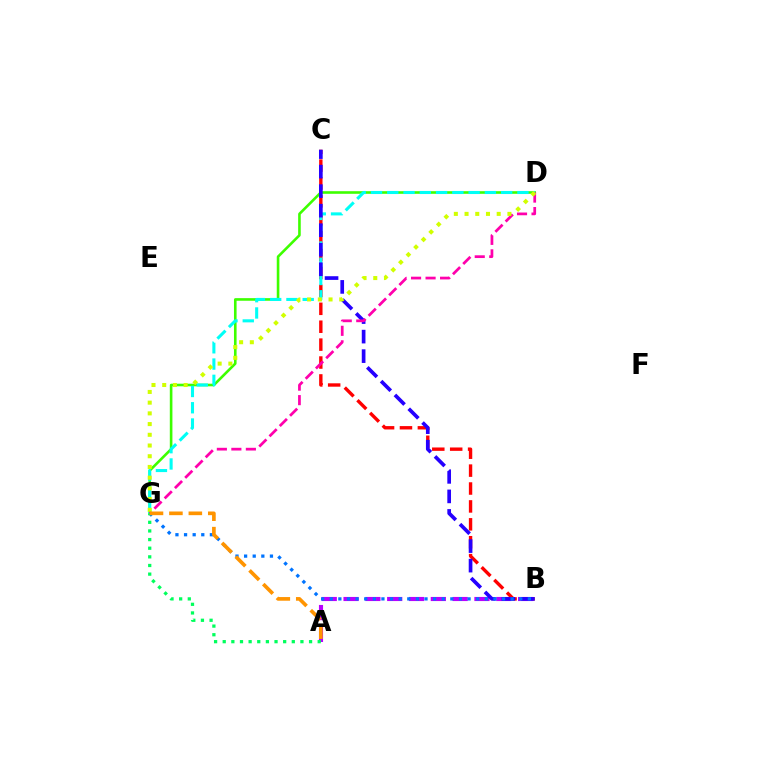{('D', 'G'): [{'color': '#3dff00', 'line_style': 'solid', 'thickness': 1.88}, {'color': '#00fff6', 'line_style': 'dashed', 'thickness': 2.21}, {'color': '#ff00ac', 'line_style': 'dashed', 'thickness': 1.97}, {'color': '#d1ff00', 'line_style': 'dotted', 'thickness': 2.91}], ('B', 'C'): [{'color': '#ff0000', 'line_style': 'dashed', 'thickness': 2.43}, {'color': '#2500ff', 'line_style': 'dashed', 'thickness': 2.65}], ('A', 'B'): [{'color': '#b900ff', 'line_style': 'dashed', 'thickness': 2.96}], ('B', 'G'): [{'color': '#0074ff', 'line_style': 'dotted', 'thickness': 2.34}], ('A', 'G'): [{'color': '#00ff5c', 'line_style': 'dotted', 'thickness': 2.35}, {'color': '#ff9400', 'line_style': 'dashed', 'thickness': 2.64}]}